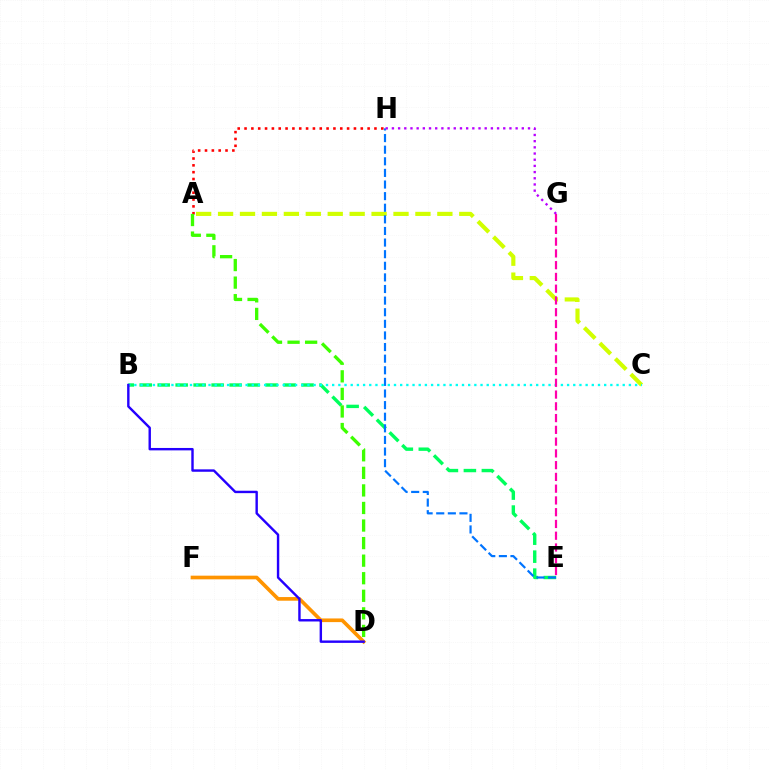{('A', 'C'): [{'color': '#d1ff00', 'line_style': 'dashed', 'thickness': 2.98}], ('D', 'F'): [{'color': '#ff9400', 'line_style': 'solid', 'thickness': 2.64}], ('B', 'E'): [{'color': '#00ff5c', 'line_style': 'dashed', 'thickness': 2.44}], ('A', 'H'): [{'color': '#ff0000', 'line_style': 'dotted', 'thickness': 1.86}], ('E', 'H'): [{'color': '#0074ff', 'line_style': 'dashed', 'thickness': 1.58}], ('B', 'C'): [{'color': '#00fff6', 'line_style': 'dotted', 'thickness': 1.68}], ('G', 'H'): [{'color': '#b900ff', 'line_style': 'dotted', 'thickness': 1.68}], ('E', 'G'): [{'color': '#ff00ac', 'line_style': 'dashed', 'thickness': 1.6}], ('A', 'D'): [{'color': '#3dff00', 'line_style': 'dashed', 'thickness': 2.39}], ('B', 'D'): [{'color': '#2500ff', 'line_style': 'solid', 'thickness': 1.74}]}